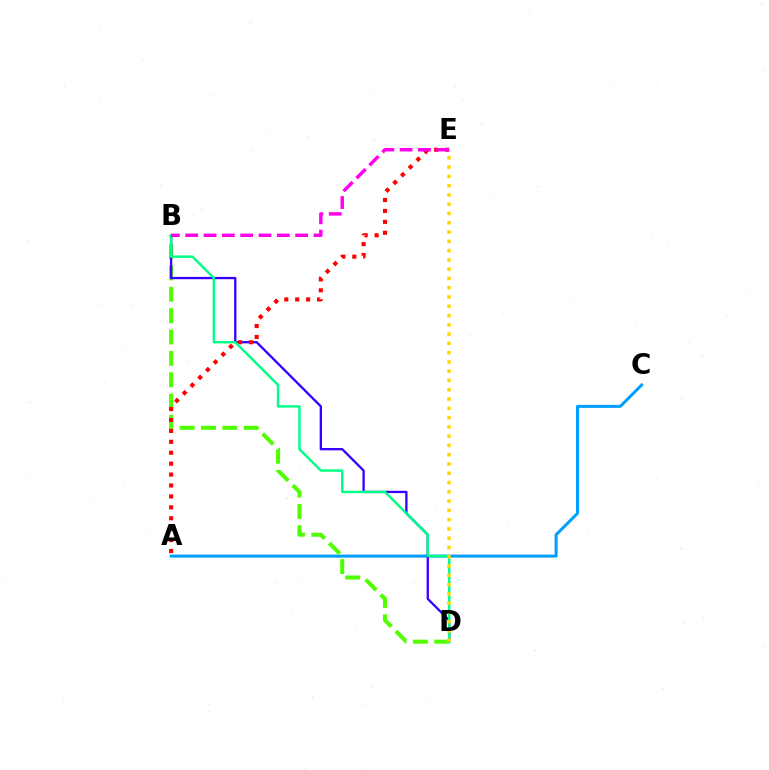{('A', 'C'): [{'color': '#009eff', 'line_style': 'solid', 'thickness': 2.16}], ('B', 'D'): [{'color': '#4fff00', 'line_style': 'dashed', 'thickness': 2.9}, {'color': '#3700ff', 'line_style': 'solid', 'thickness': 1.66}, {'color': '#00ff86', 'line_style': 'solid', 'thickness': 1.75}], ('A', 'E'): [{'color': '#ff0000', 'line_style': 'dotted', 'thickness': 2.97}], ('D', 'E'): [{'color': '#ffd500', 'line_style': 'dotted', 'thickness': 2.52}], ('B', 'E'): [{'color': '#ff00ed', 'line_style': 'dashed', 'thickness': 2.49}]}